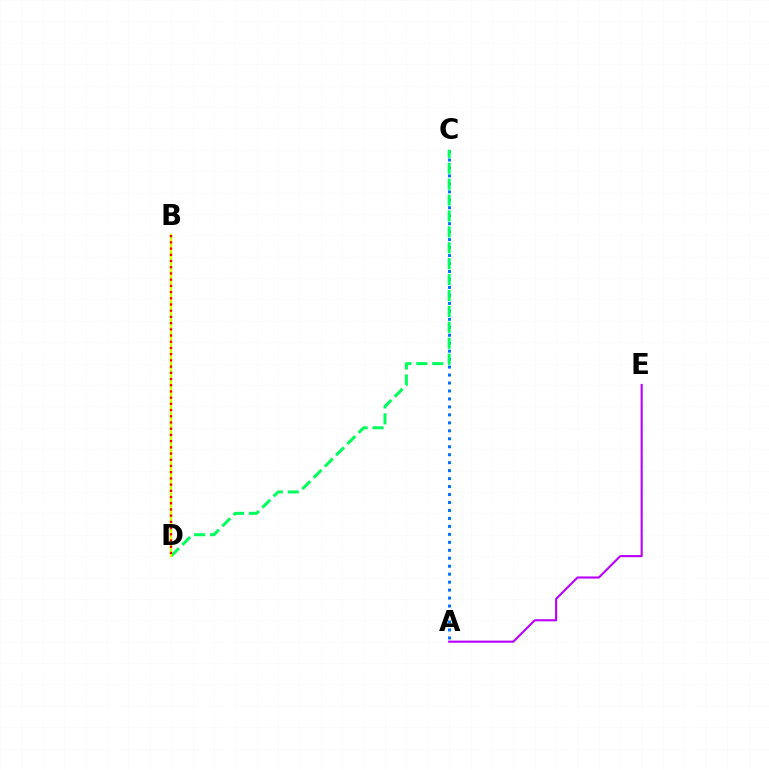{('A', 'C'): [{'color': '#0074ff', 'line_style': 'dotted', 'thickness': 2.16}], ('C', 'D'): [{'color': '#00ff5c', 'line_style': 'dashed', 'thickness': 2.16}], ('A', 'E'): [{'color': '#b900ff', 'line_style': 'solid', 'thickness': 1.52}], ('B', 'D'): [{'color': '#d1ff00', 'line_style': 'solid', 'thickness': 1.68}, {'color': '#ff0000', 'line_style': 'dotted', 'thickness': 1.69}]}